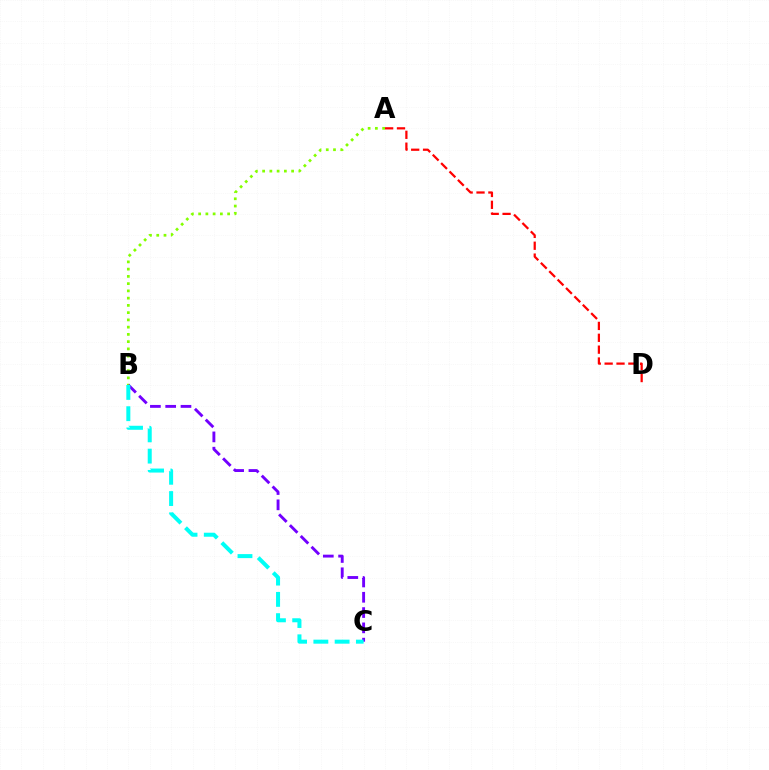{('A', 'D'): [{'color': '#ff0000', 'line_style': 'dashed', 'thickness': 1.61}], ('A', 'B'): [{'color': '#84ff00', 'line_style': 'dotted', 'thickness': 1.97}], ('B', 'C'): [{'color': '#7200ff', 'line_style': 'dashed', 'thickness': 2.08}, {'color': '#00fff6', 'line_style': 'dashed', 'thickness': 2.89}]}